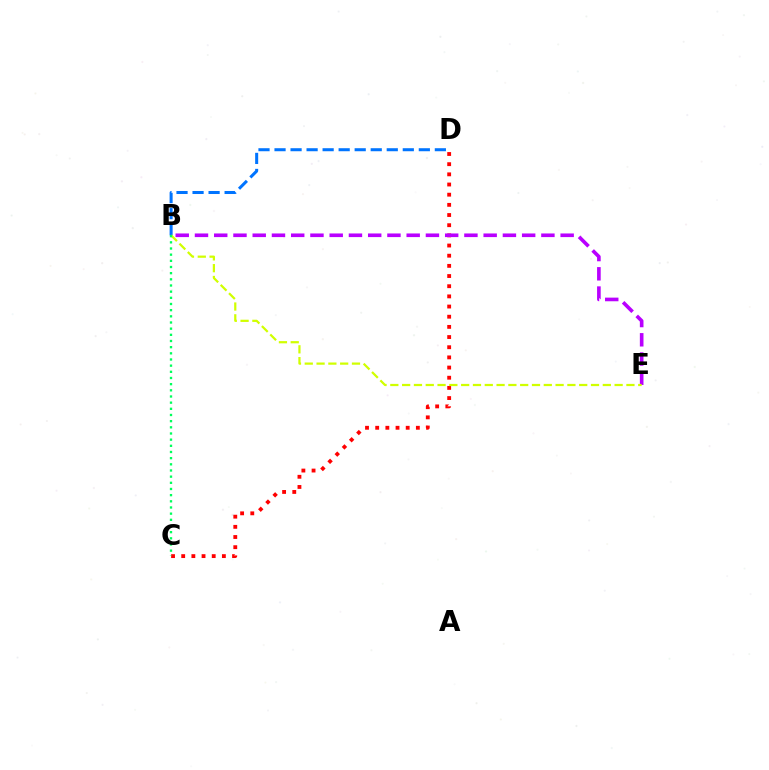{('C', 'D'): [{'color': '#ff0000', 'line_style': 'dotted', 'thickness': 2.76}], ('B', 'E'): [{'color': '#b900ff', 'line_style': 'dashed', 'thickness': 2.61}, {'color': '#d1ff00', 'line_style': 'dashed', 'thickness': 1.6}], ('B', 'D'): [{'color': '#0074ff', 'line_style': 'dashed', 'thickness': 2.18}], ('B', 'C'): [{'color': '#00ff5c', 'line_style': 'dotted', 'thickness': 1.68}]}